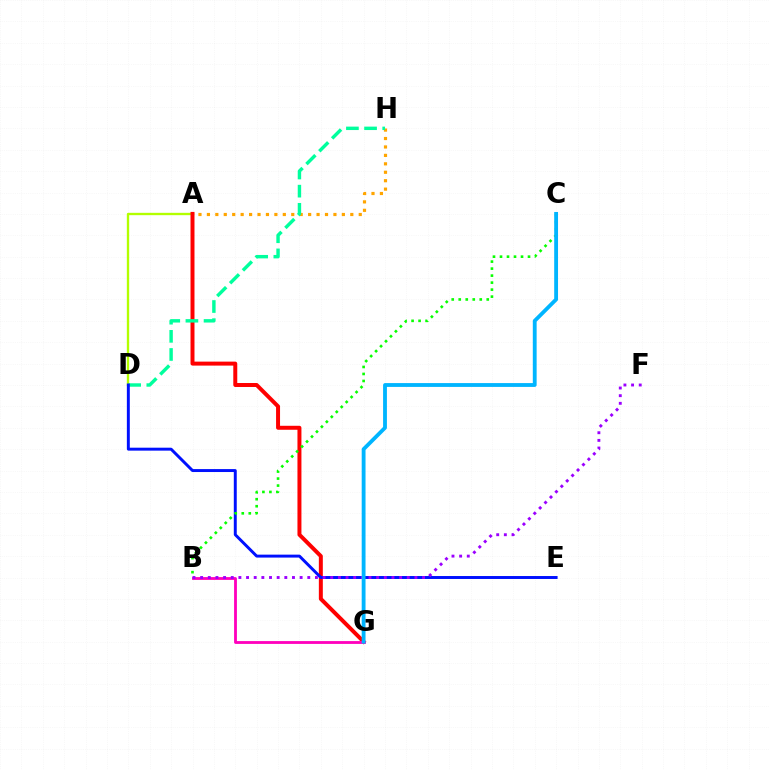{('A', 'D'): [{'color': '#b3ff00', 'line_style': 'solid', 'thickness': 1.69}], ('A', 'H'): [{'color': '#ffa500', 'line_style': 'dotted', 'thickness': 2.29}], ('A', 'G'): [{'color': '#ff0000', 'line_style': 'solid', 'thickness': 2.86}], ('D', 'H'): [{'color': '#00ff9d', 'line_style': 'dashed', 'thickness': 2.47}], ('D', 'E'): [{'color': '#0010ff', 'line_style': 'solid', 'thickness': 2.12}], ('B', 'G'): [{'color': '#ff00bd', 'line_style': 'solid', 'thickness': 2.03}], ('B', 'C'): [{'color': '#08ff00', 'line_style': 'dotted', 'thickness': 1.9}], ('B', 'F'): [{'color': '#9b00ff', 'line_style': 'dotted', 'thickness': 2.08}], ('C', 'G'): [{'color': '#00b5ff', 'line_style': 'solid', 'thickness': 2.76}]}